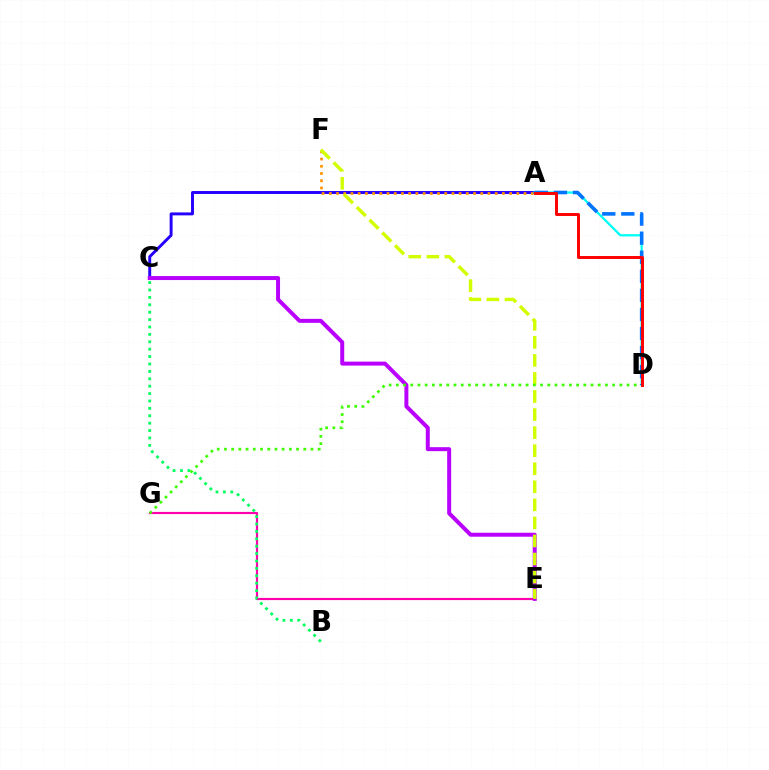{('A', 'C'): [{'color': '#2500ff', 'line_style': 'solid', 'thickness': 2.12}], ('A', 'F'): [{'color': '#ff9400', 'line_style': 'dotted', 'thickness': 1.96}], ('E', 'G'): [{'color': '#ff00ac', 'line_style': 'solid', 'thickness': 1.56}], ('A', 'D'): [{'color': '#00fff6', 'line_style': 'solid', 'thickness': 1.64}, {'color': '#0074ff', 'line_style': 'dashed', 'thickness': 2.59}, {'color': '#ff0000', 'line_style': 'solid', 'thickness': 2.12}], ('B', 'C'): [{'color': '#00ff5c', 'line_style': 'dotted', 'thickness': 2.01}], ('C', 'E'): [{'color': '#b900ff', 'line_style': 'solid', 'thickness': 2.86}], ('E', 'F'): [{'color': '#d1ff00', 'line_style': 'dashed', 'thickness': 2.45}], ('D', 'G'): [{'color': '#3dff00', 'line_style': 'dotted', 'thickness': 1.96}]}